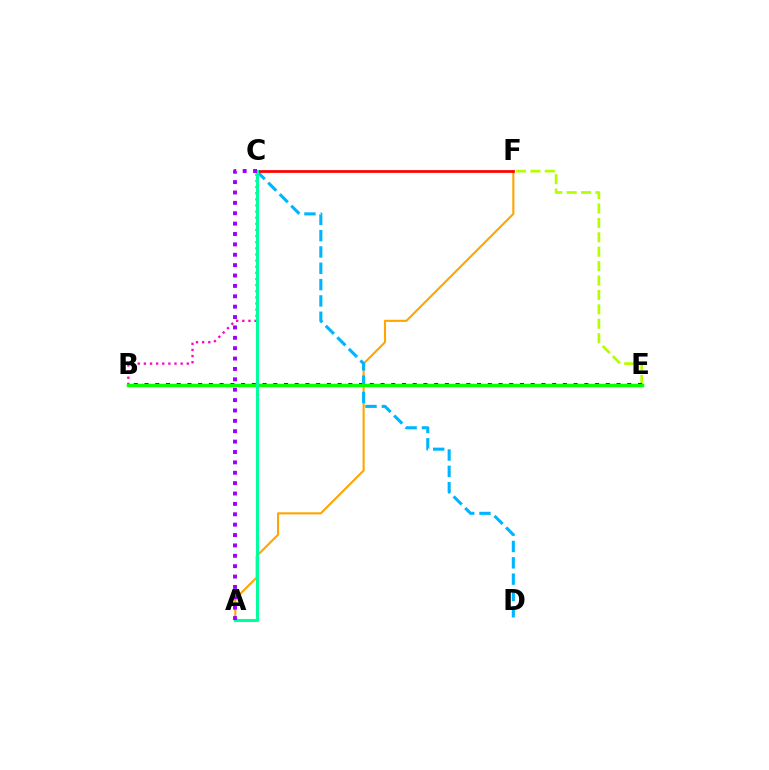{('B', 'C'): [{'color': '#ff00bd', 'line_style': 'dotted', 'thickness': 1.67}], ('A', 'F'): [{'color': '#ffa500', 'line_style': 'solid', 'thickness': 1.52}], ('E', 'F'): [{'color': '#b3ff00', 'line_style': 'dashed', 'thickness': 1.96}], ('B', 'E'): [{'color': '#0010ff', 'line_style': 'dotted', 'thickness': 2.91}, {'color': '#08ff00', 'line_style': 'solid', 'thickness': 2.49}], ('C', 'D'): [{'color': '#00b5ff', 'line_style': 'dashed', 'thickness': 2.22}], ('C', 'F'): [{'color': '#ff0000', 'line_style': 'solid', 'thickness': 1.97}], ('A', 'C'): [{'color': '#00ff9d', 'line_style': 'solid', 'thickness': 2.22}, {'color': '#9b00ff', 'line_style': 'dotted', 'thickness': 2.82}]}